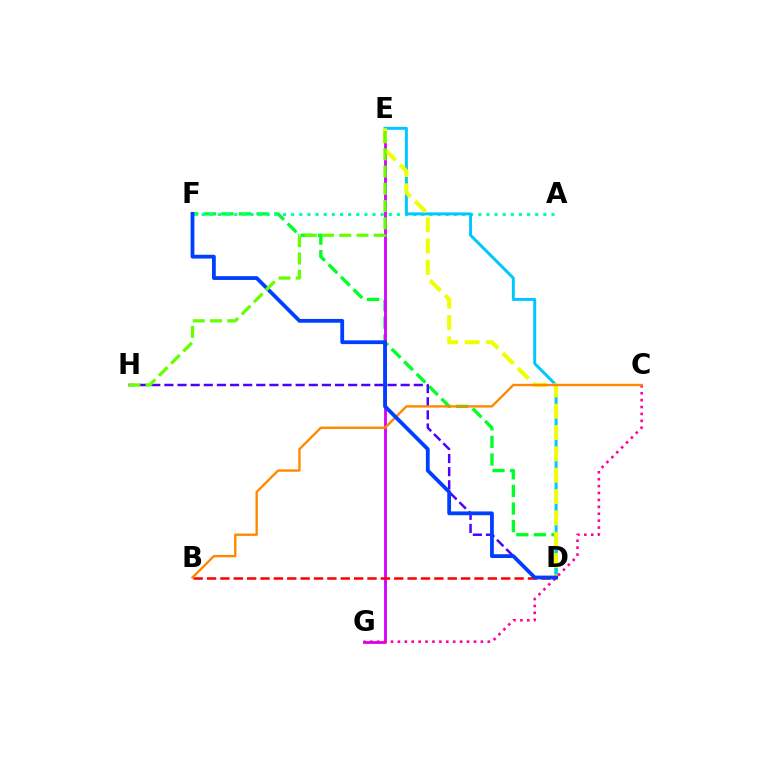{('D', 'F'): [{'color': '#00ff27', 'line_style': 'dashed', 'thickness': 2.39}, {'color': '#003fff', 'line_style': 'solid', 'thickness': 2.73}], ('A', 'F'): [{'color': '#00ffaf', 'line_style': 'dotted', 'thickness': 2.21}], ('E', 'G'): [{'color': '#d600ff', 'line_style': 'solid', 'thickness': 2.03}], ('D', 'H'): [{'color': '#4f00ff', 'line_style': 'dashed', 'thickness': 1.78}], ('D', 'E'): [{'color': '#00c7ff', 'line_style': 'solid', 'thickness': 2.14}, {'color': '#eeff00', 'line_style': 'dashed', 'thickness': 2.9}], ('C', 'G'): [{'color': '#ff00a0', 'line_style': 'dotted', 'thickness': 1.88}], ('B', 'D'): [{'color': '#ff0000', 'line_style': 'dashed', 'thickness': 1.82}], ('B', 'C'): [{'color': '#ff8800', 'line_style': 'solid', 'thickness': 1.7}], ('E', 'H'): [{'color': '#66ff00', 'line_style': 'dashed', 'thickness': 2.34}]}